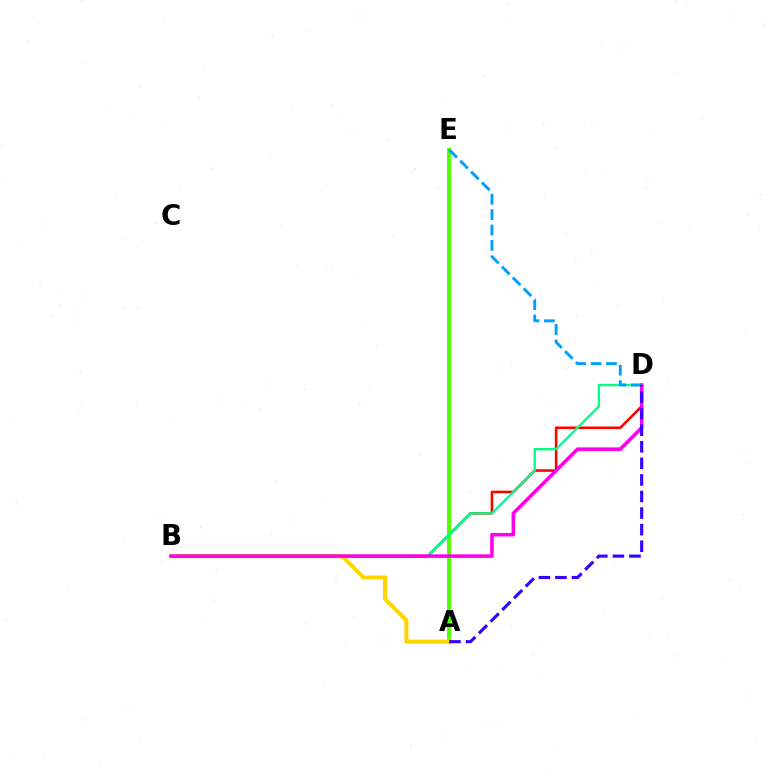{('B', 'D'): [{'color': '#ff0000', 'line_style': 'solid', 'thickness': 1.86}, {'color': '#00ff86', 'line_style': 'solid', 'thickness': 1.71}, {'color': '#ff00ed', 'line_style': 'solid', 'thickness': 2.56}], ('A', 'E'): [{'color': '#4fff00', 'line_style': 'solid', 'thickness': 2.84}], ('A', 'B'): [{'color': '#ffd500', 'line_style': 'solid', 'thickness': 2.94}], ('D', 'E'): [{'color': '#009eff', 'line_style': 'dashed', 'thickness': 2.09}], ('A', 'D'): [{'color': '#3700ff', 'line_style': 'dashed', 'thickness': 2.25}]}